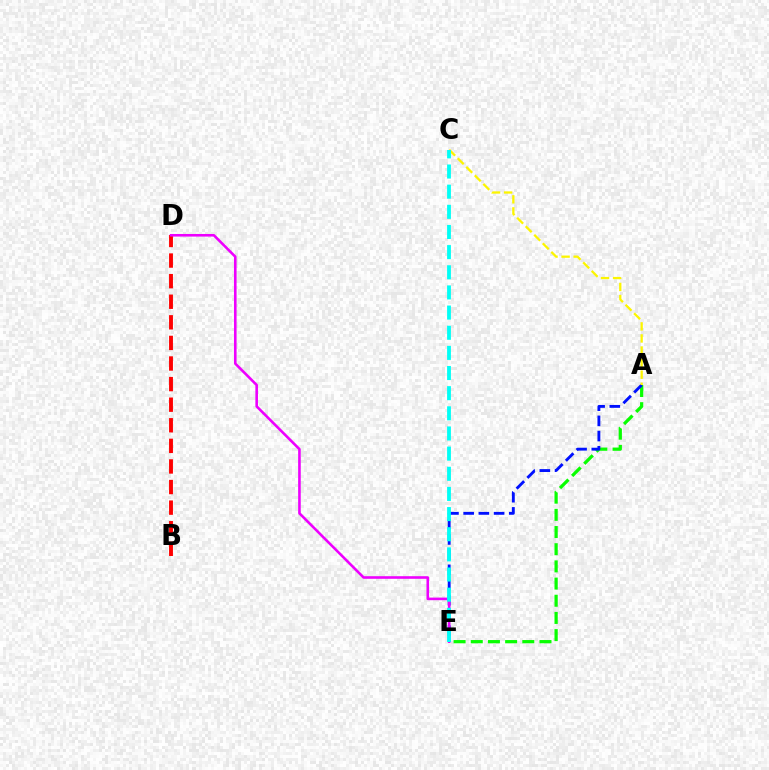{('A', 'E'): [{'color': '#08ff00', 'line_style': 'dashed', 'thickness': 2.33}, {'color': '#0010ff', 'line_style': 'dashed', 'thickness': 2.07}], ('B', 'D'): [{'color': '#ff0000', 'line_style': 'dashed', 'thickness': 2.8}], ('A', 'C'): [{'color': '#fcf500', 'line_style': 'dashed', 'thickness': 1.64}], ('D', 'E'): [{'color': '#ee00ff', 'line_style': 'solid', 'thickness': 1.87}], ('C', 'E'): [{'color': '#00fff6', 'line_style': 'dashed', 'thickness': 2.74}]}